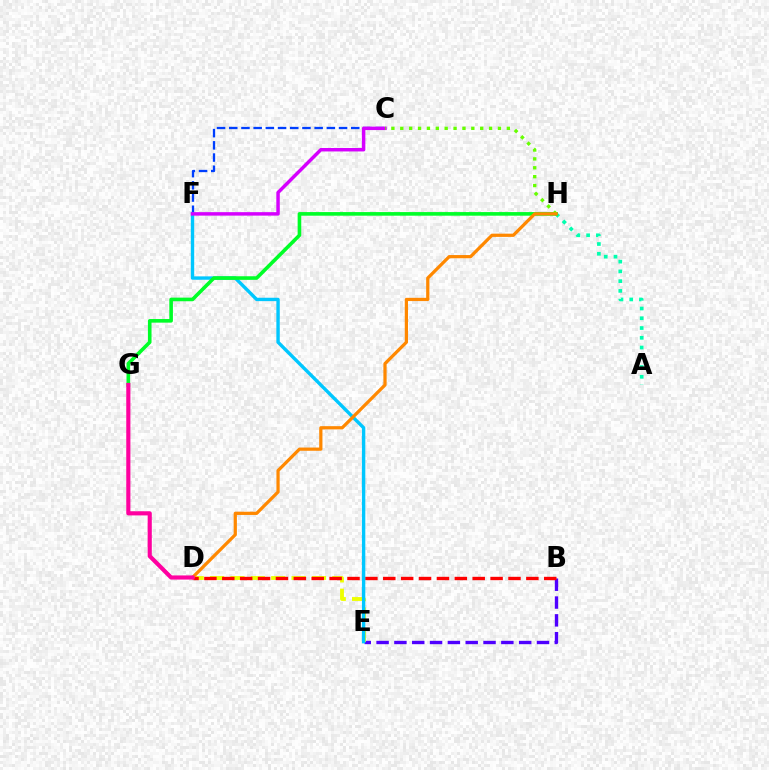{('C', 'F'): [{'color': '#003fff', 'line_style': 'dashed', 'thickness': 1.66}, {'color': '#d600ff', 'line_style': 'solid', 'thickness': 2.49}], ('B', 'E'): [{'color': '#4f00ff', 'line_style': 'dashed', 'thickness': 2.42}], ('A', 'H'): [{'color': '#00ffaf', 'line_style': 'dotted', 'thickness': 2.65}], ('D', 'E'): [{'color': '#eeff00', 'line_style': 'dashed', 'thickness': 2.77}], ('B', 'D'): [{'color': '#ff0000', 'line_style': 'dashed', 'thickness': 2.43}], ('E', 'F'): [{'color': '#00c7ff', 'line_style': 'solid', 'thickness': 2.44}], ('G', 'H'): [{'color': '#00ff27', 'line_style': 'solid', 'thickness': 2.6}], ('C', 'H'): [{'color': '#66ff00', 'line_style': 'dotted', 'thickness': 2.41}], ('D', 'H'): [{'color': '#ff8800', 'line_style': 'solid', 'thickness': 2.33}], ('D', 'G'): [{'color': '#ff00a0', 'line_style': 'solid', 'thickness': 2.98}]}